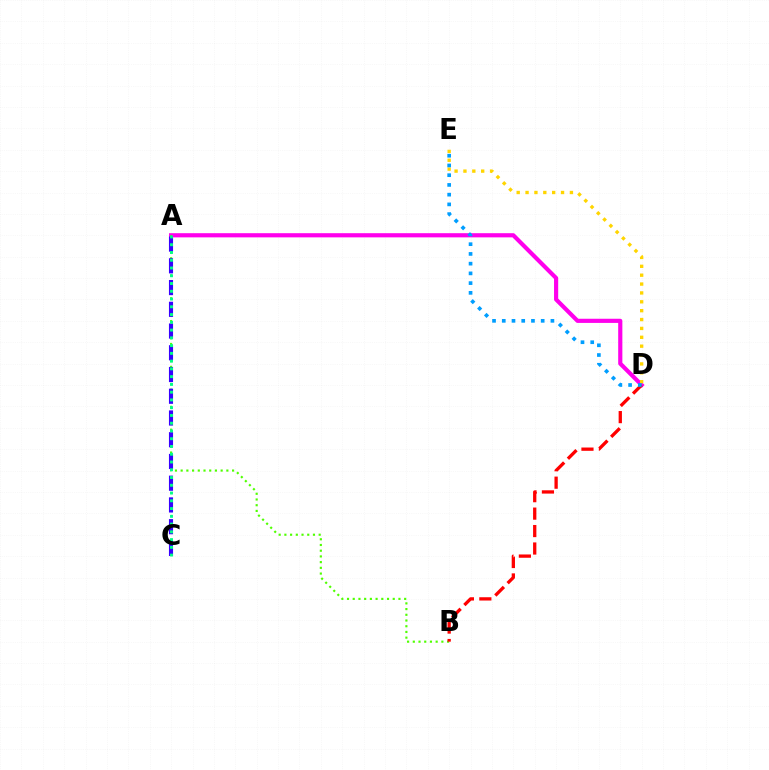{('A', 'D'): [{'color': '#ff00ed', 'line_style': 'solid', 'thickness': 3.0}], ('D', 'E'): [{'color': '#ffd500', 'line_style': 'dotted', 'thickness': 2.41}, {'color': '#009eff', 'line_style': 'dotted', 'thickness': 2.64}], ('A', 'B'): [{'color': '#4fff00', 'line_style': 'dotted', 'thickness': 1.55}], ('A', 'C'): [{'color': '#3700ff', 'line_style': 'dashed', 'thickness': 2.95}, {'color': '#00ff86', 'line_style': 'dotted', 'thickness': 2.11}], ('B', 'D'): [{'color': '#ff0000', 'line_style': 'dashed', 'thickness': 2.37}]}